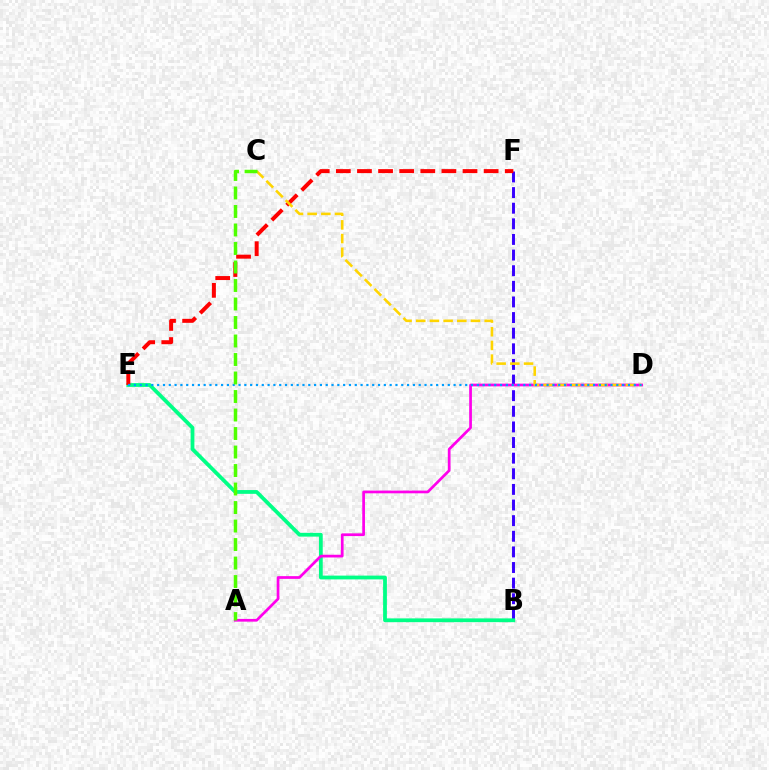{('B', 'F'): [{'color': '#3700ff', 'line_style': 'dashed', 'thickness': 2.12}], ('B', 'E'): [{'color': '#00ff86', 'line_style': 'solid', 'thickness': 2.72}], ('E', 'F'): [{'color': '#ff0000', 'line_style': 'dashed', 'thickness': 2.87}], ('A', 'D'): [{'color': '#ff00ed', 'line_style': 'solid', 'thickness': 1.96}], ('C', 'D'): [{'color': '#ffd500', 'line_style': 'dashed', 'thickness': 1.86}], ('D', 'E'): [{'color': '#009eff', 'line_style': 'dotted', 'thickness': 1.58}], ('A', 'C'): [{'color': '#4fff00', 'line_style': 'dashed', 'thickness': 2.51}]}